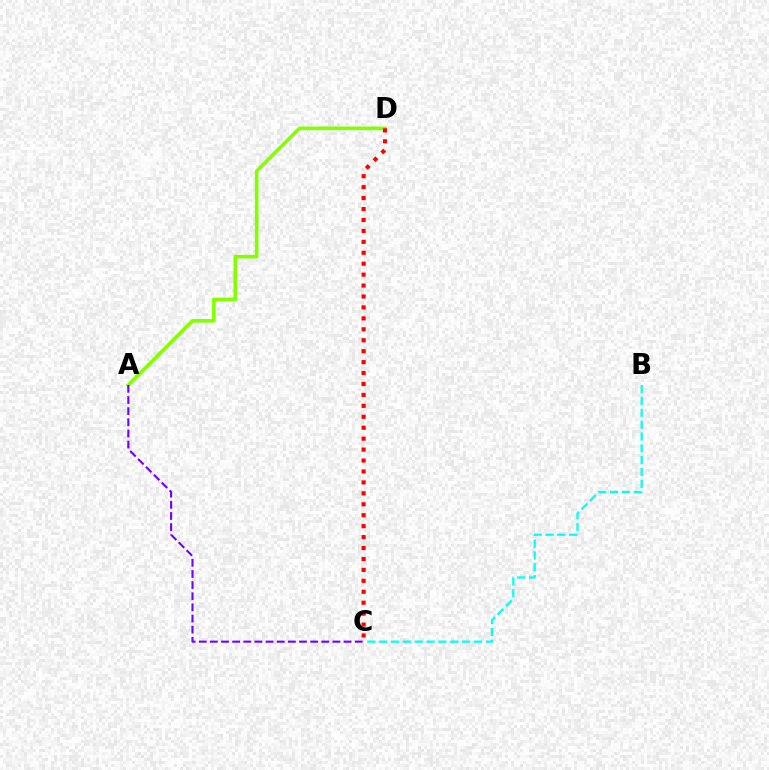{('B', 'C'): [{'color': '#00fff6', 'line_style': 'dashed', 'thickness': 1.61}], ('A', 'D'): [{'color': '#84ff00', 'line_style': 'solid', 'thickness': 2.6}], ('A', 'C'): [{'color': '#7200ff', 'line_style': 'dashed', 'thickness': 1.51}], ('C', 'D'): [{'color': '#ff0000', 'line_style': 'dotted', 'thickness': 2.97}]}